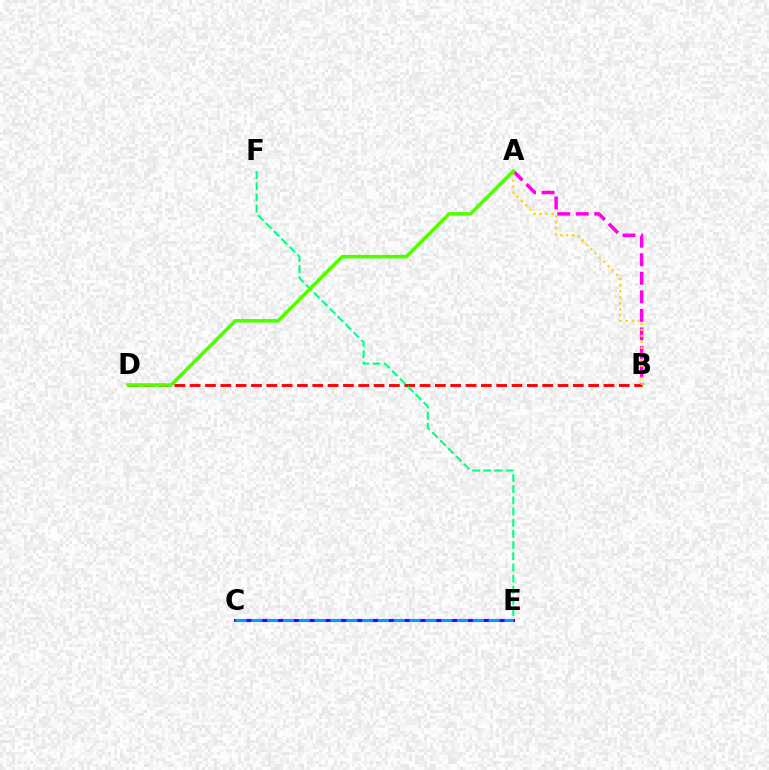{('A', 'B'): [{'color': '#ff00ed', 'line_style': 'dashed', 'thickness': 2.52}, {'color': '#ffd500', 'line_style': 'dotted', 'thickness': 1.63}], ('B', 'D'): [{'color': '#ff0000', 'line_style': 'dashed', 'thickness': 2.08}], ('E', 'F'): [{'color': '#00ff86', 'line_style': 'dashed', 'thickness': 1.52}], ('A', 'D'): [{'color': '#4fff00', 'line_style': 'solid', 'thickness': 2.58}], ('C', 'E'): [{'color': '#3700ff', 'line_style': 'solid', 'thickness': 2.21}, {'color': '#009eff', 'line_style': 'dashed', 'thickness': 2.15}]}